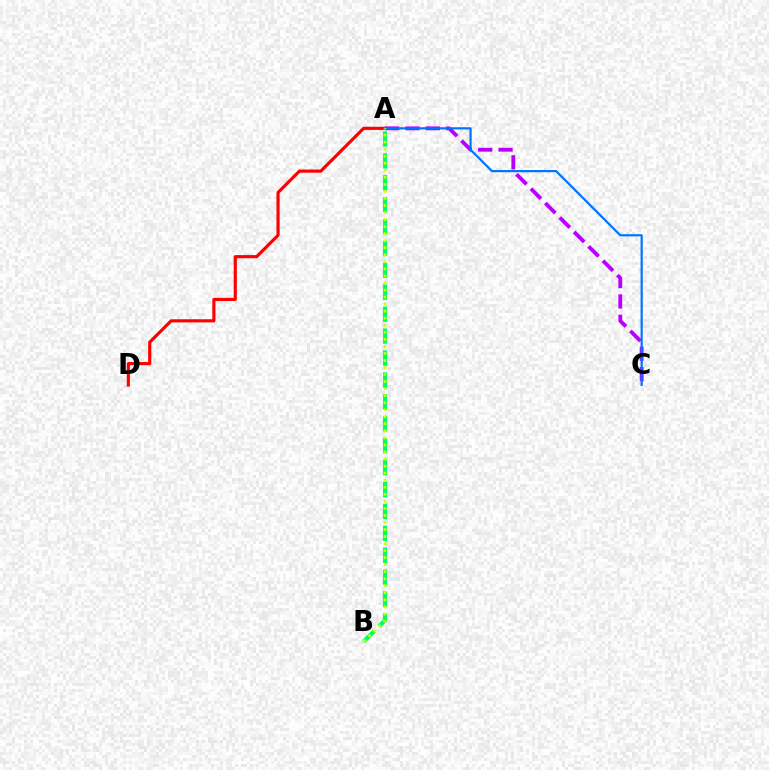{('A', 'C'): [{'color': '#b900ff', 'line_style': 'dashed', 'thickness': 2.77}, {'color': '#0074ff', 'line_style': 'solid', 'thickness': 1.58}], ('A', 'D'): [{'color': '#ff0000', 'line_style': 'solid', 'thickness': 2.27}], ('A', 'B'): [{'color': '#00ff5c', 'line_style': 'dashed', 'thickness': 2.98}, {'color': '#d1ff00', 'line_style': 'dotted', 'thickness': 1.91}]}